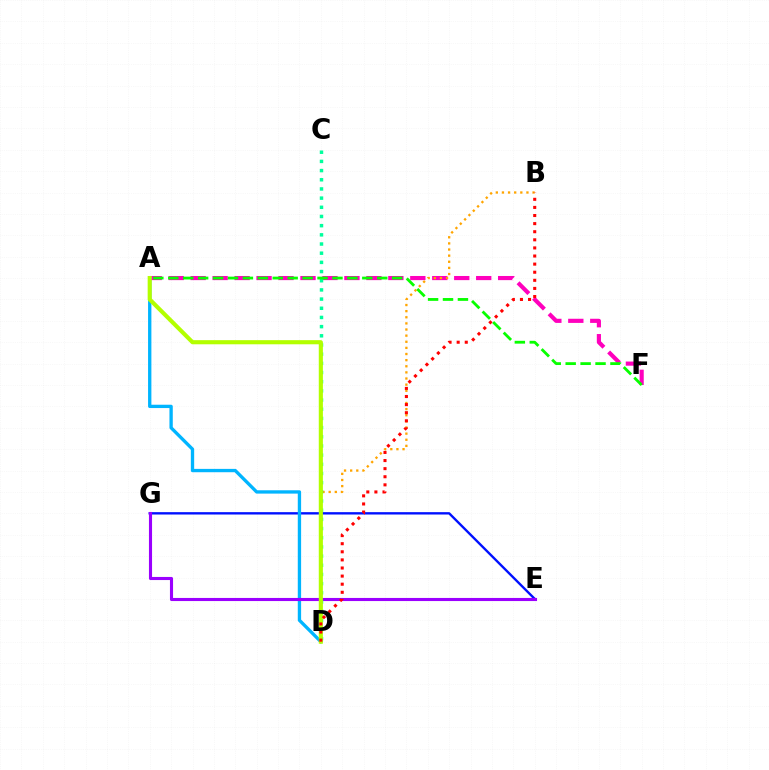{('E', 'G'): [{'color': '#0010ff', 'line_style': 'solid', 'thickness': 1.7}, {'color': '#9b00ff', 'line_style': 'solid', 'thickness': 2.23}], ('A', 'F'): [{'color': '#ff00bd', 'line_style': 'dashed', 'thickness': 2.98}, {'color': '#08ff00', 'line_style': 'dashed', 'thickness': 2.03}], ('A', 'D'): [{'color': '#00b5ff', 'line_style': 'solid', 'thickness': 2.4}, {'color': '#b3ff00', 'line_style': 'solid', 'thickness': 2.97}], ('B', 'D'): [{'color': '#ffa500', 'line_style': 'dotted', 'thickness': 1.66}, {'color': '#ff0000', 'line_style': 'dotted', 'thickness': 2.2}], ('C', 'D'): [{'color': '#00ff9d', 'line_style': 'dotted', 'thickness': 2.49}]}